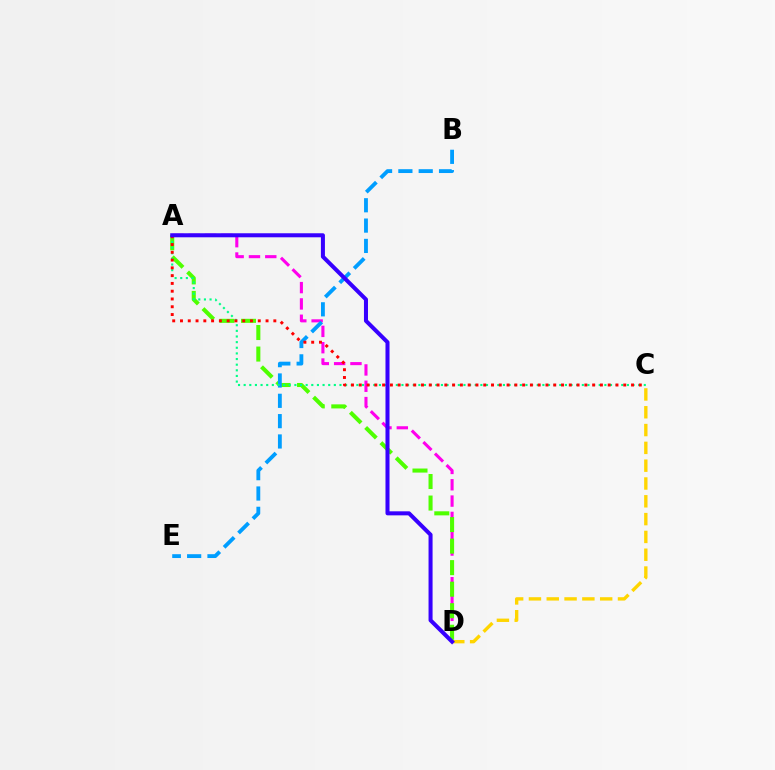{('A', 'D'): [{'color': '#ff00ed', 'line_style': 'dashed', 'thickness': 2.22}, {'color': '#4fff00', 'line_style': 'dashed', 'thickness': 2.92}, {'color': '#3700ff', 'line_style': 'solid', 'thickness': 2.9}], ('C', 'D'): [{'color': '#ffd500', 'line_style': 'dashed', 'thickness': 2.42}], ('B', 'E'): [{'color': '#009eff', 'line_style': 'dashed', 'thickness': 2.76}], ('A', 'C'): [{'color': '#00ff86', 'line_style': 'dotted', 'thickness': 1.53}, {'color': '#ff0000', 'line_style': 'dotted', 'thickness': 2.11}]}